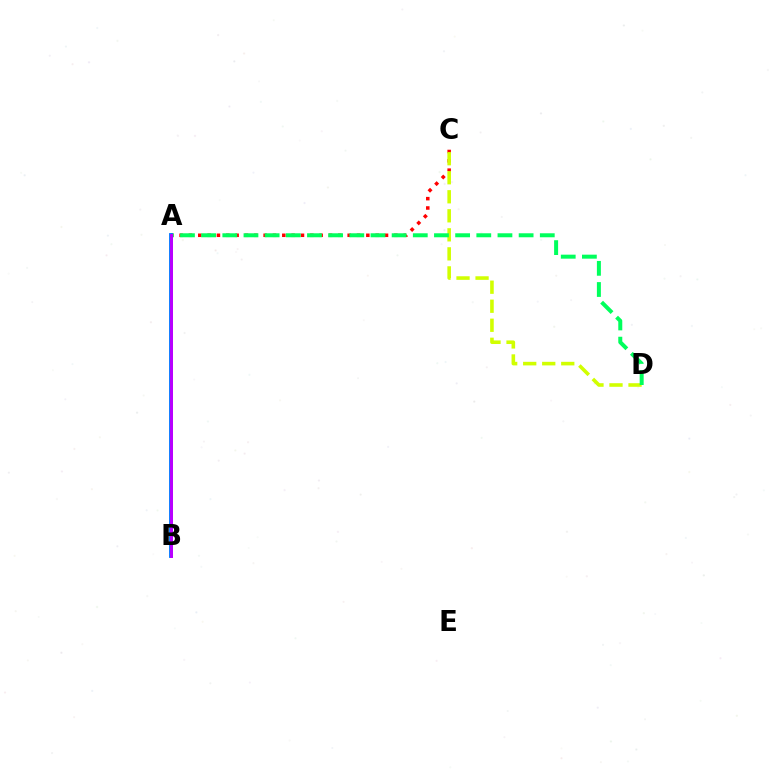{('A', 'C'): [{'color': '#ff0000', 'line_style': 'dotted', 'thickness': 2.54}], ('C', 'D'): [{'color': '#d1ff00', 'line_style': 'dashed', 'thickness': 2.59}], ('A', 'D'): [{'color': '#00ff5c', 'line_style': 'dashed', 'thickness': 2.88}], ('A', 'B'): [{'color': '#0074ff', 'line_style': 'solid', 'thickness': 2.75}, {'color': '#b900ff', 'line_style': 'solid', 'thickness': 2.14}]}